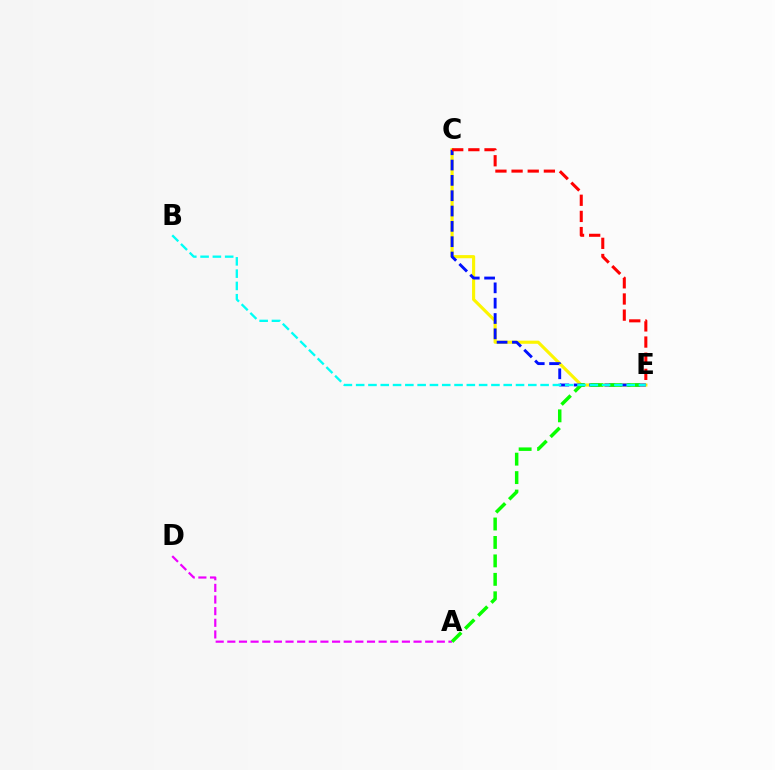{('C', 'E'): [{'color': '#fcf500', 'line_style': 'solid', 'thickness': 2.26}, {'color': '#0010ff', 'line_style': 'dashed', 'thickness': 2.08}, {'color': '#ff0000', 'line_style': 'dashed', 'thickness': 2.19}], ('A', 'D'): [{'color': '#ee00ff', 'line_style': 'dashed', 'thickness': 1.58}], ('A', 'E'): [{'color': '#08ff00', 'line_style': 'dashed', 'thickness': 2.51}], ('B', 'E'): [{'color': '#00fff6', 'line_style': 'dashed', 'thickness': 1.67}]}